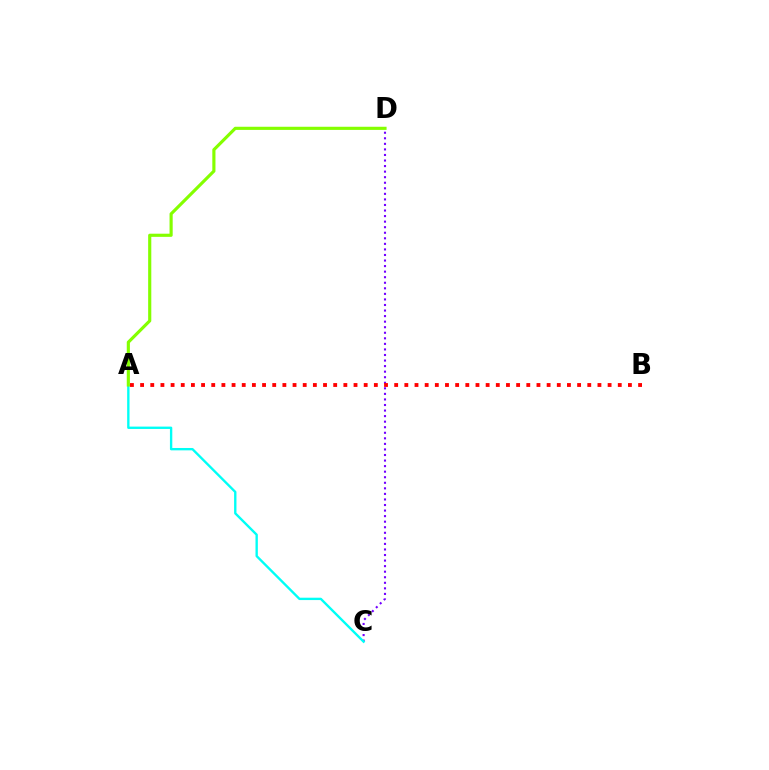{('C', 'D'): [{'color': '#7200ff', 'line_style': 'dotted', 'thickness': 1.51}], ('A', 'C'): [{'color': '#00fff6', 'line_style': 'solid', 'thickness': 1.7}], ('A', 'B'): [{'color': '#ff0000', 'line_style': 'dotted', 'thickness': 2.76}], ('A', 'D'): [{'color': '#84ff00', 'line_style': 'solid', 'thickness': 2.26}]}